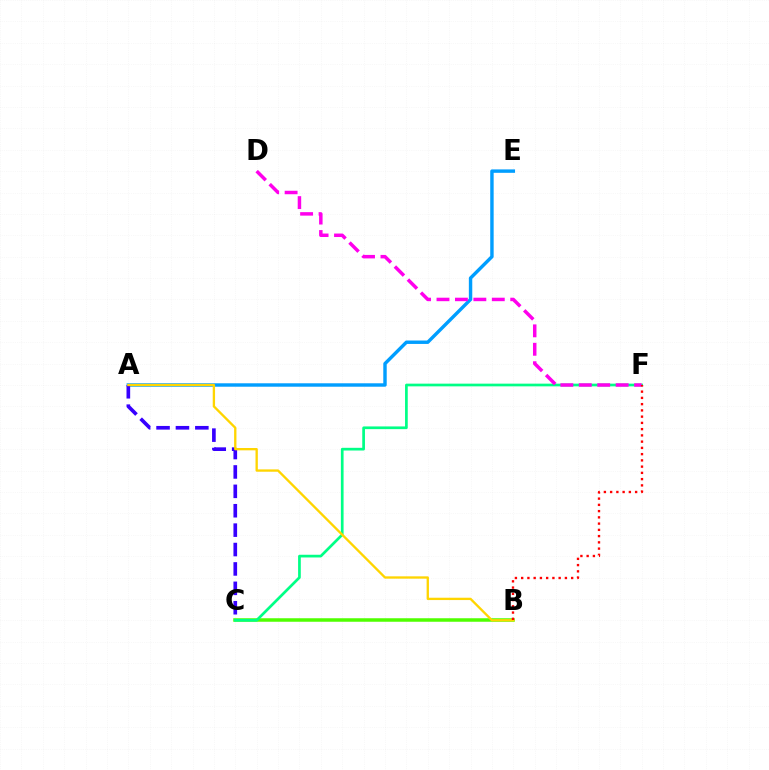{('B', 'C'): [{'color': '#4fff00', 'line_style': 'solid', 'thickness': 2.53}], ('A', 'E'): [{'color': '#009eff', 'line_style': 'solid', 'thickness': 2.46}], ('A', 'C'): [{'color': '#3700ff', 'line_style': 'dashed', 'thickness': 2.64}], ('C', 'F'): [{'color': '#00ff86', 'line_style': 'solid', 'thickness': 1.95}], ('A', 'B'): [{'color': '#ffd500', 'line_style': 'solid', 'thickness': 1.68}], ('D', 'F'): [{'color': '#ff00ed', 'line_style': 'dashed', 'thickness': 2.5}], ('B', 'F'): [{'color': '#ff0000', 'line_style': 'dotted', 'thickness': 1.7}]}